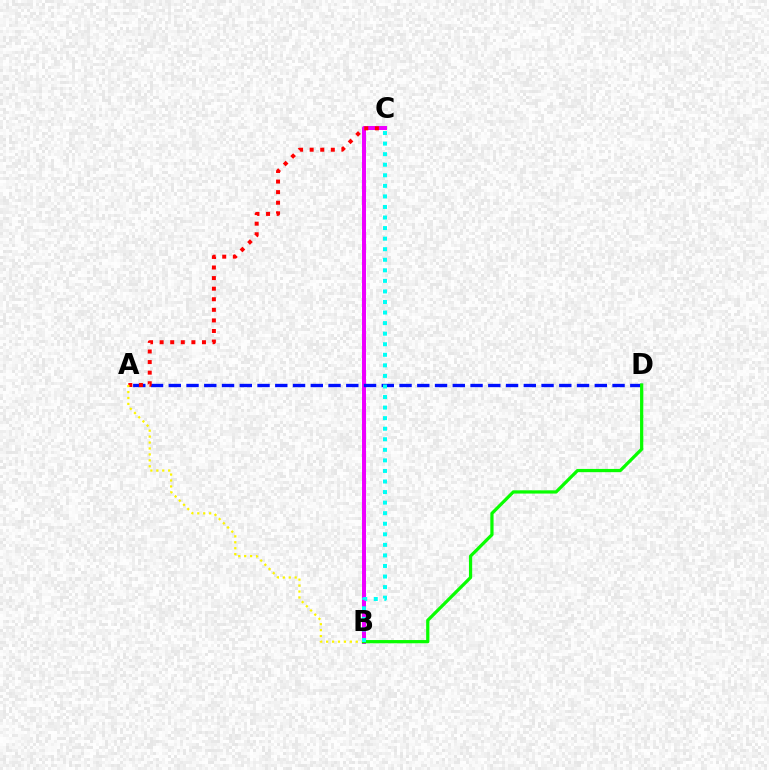{('B', 'C'): [{'color': '#ee00ff', 'line_style': 'solid', 'thickness': 2.87}, {'color': '#00fff6', 'line_style': 'dotted', 'thickness': 2.87}], ('A', 'D'): [{'color': '#0010ff', 'line_style': 'dashed', 'thickness': 2.41}], ('A', 'C'): [{'color': '#ff0000', 'line_style': 'dotted', 'thickness': 2.88}], ('A', 'B'): [{'color': '#fcf500', 'line_style': 'dotted', 'thickness': 1.61}], ('B', 'D'): [{'color': '#08ff00', 'line_style': 'solid', 'thickness': 2.33}]}